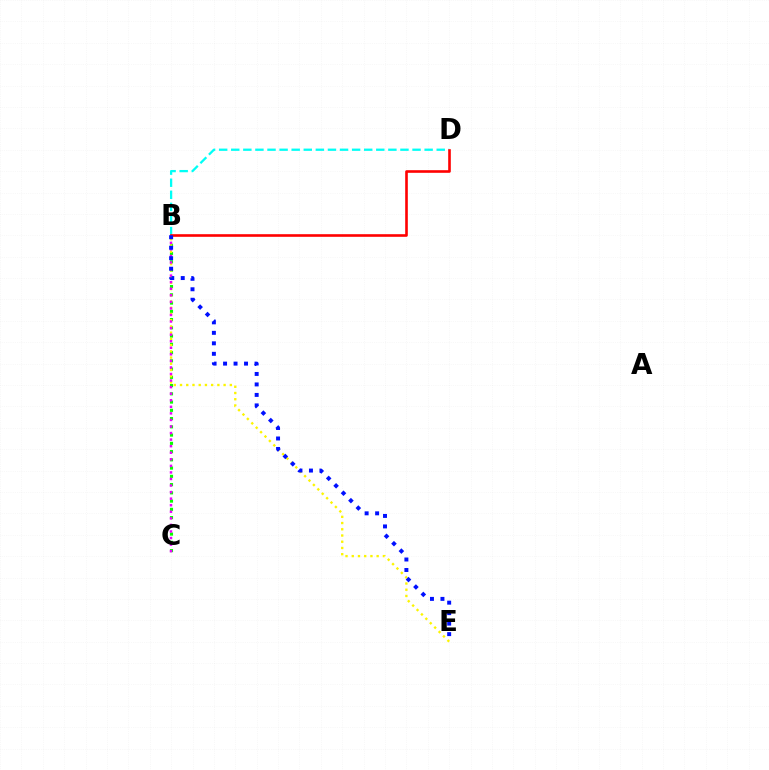{('B', 'C'): [{'color': '#08ff00', 'line_style': 'dotted', 'thickness': 2.24}, {'color': '#ee00ff', 'line_style': 'dotted', 'thickness': 1.78}], ('B', 'E'): [{'color': '#fcf500', 'line_style': 'dotted', 'thickness': 1.69}, {'color': '#0010ff', 'line_style': 'dotted', 'thickness': 2.85}], ('B', 'D'): [{'color': '#00fff6', 'line_style': 'dashed', 'thickness': 1.64}, {'color': '#ff0000', 'line_style': 'solid', 'thickness': 1.89}]}